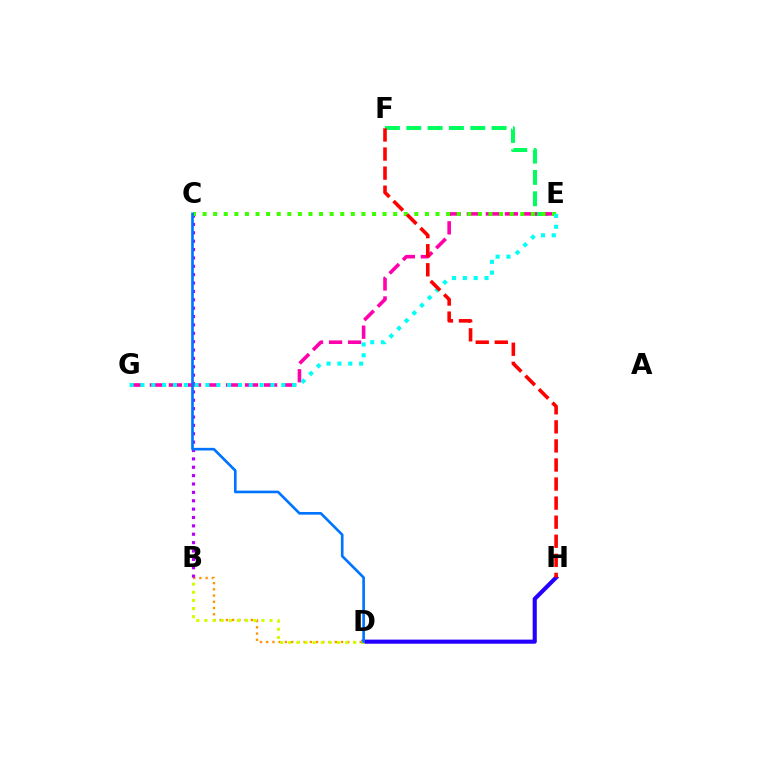{('B', 'D'): [{'color': '#ff9400', 'line_style': 'dotted', 'thickness': 1.69}, {'color': '#d1ff00', 'line_style': 'dotted', 'thickness': 2.21}], ('E', 'F'): [{'color': '#00ff5c', 'line_style': 'dashed', 'thickness': 2.9}], ('E', 'G'): [{'color': '#ff00ac', 'line_style': 'dashed', 'thickness': 2.59}, {'color': '#00fff6', 'line_style': 'dotted', 'thickness': 2.94}], ('B', 'C'): [{'color': '#b900ff', 'line_style': 'dotted', 'thickness': 2.27}], ('C', 'E'): [{'color': '#3dff00', 'line_style': 'dotted', 'thickness': 2.88}], ('D', 'H'): [{'color': '#2500ff', 'line_style': 'solid', 'thickness': 2.96}], ('F', 'H'): [{'color': '#ff0000', 'line_style': 'dashed', 'thickness': 2.59}], ('C', 'D'): [{'color': '#0074ff', 'line_style': 'solid', 'thickness': 1.91}]}